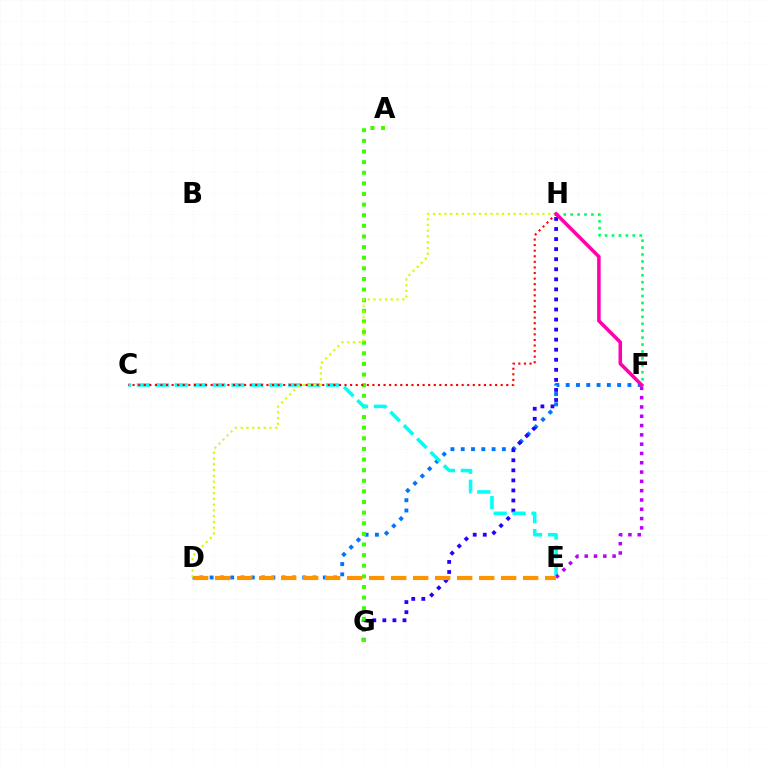{('D', 'F'): [{'color': '#0074ff', 'line_style': 'dotted', 'thickness': 2.8}], ('G', 'H'): [{'color': '#2500ff', 'line_style': 'dotted', 'thickness': 2.73}], ('A', 'G'): [{'color': '#3dff00', 'line_style': 'dotted', 'thickness': 2.89}], ('C', 'E'): [{'color': '#00fff6', 'line_style': 'dashed', 'thickness': 2.57}], ('C', 'H'): [{'color': '#ff0000', 'line_style': 'dotted', 'thickness': 1.52}], ('E', 'F'): [{'color': '#b900ff', 'line_style': 'dotted', 'thickness': 2.53}], ('D', 'H'): [{'color': '#d1ff00', 'line_style': 'dotted', 'thickness': 1.56}], ('D', 'E'): [{'color': '#ff9400', 'line_style': 'dashed', 'thickness': 2.99}], ('F', 'H'): [{'color': '#00ff5c', 'line_style': 'dotted', 'thickness': 1.88}, {'color': '#ff00ac', 'line_style': 'solid', 'thickness': 2.54}]}